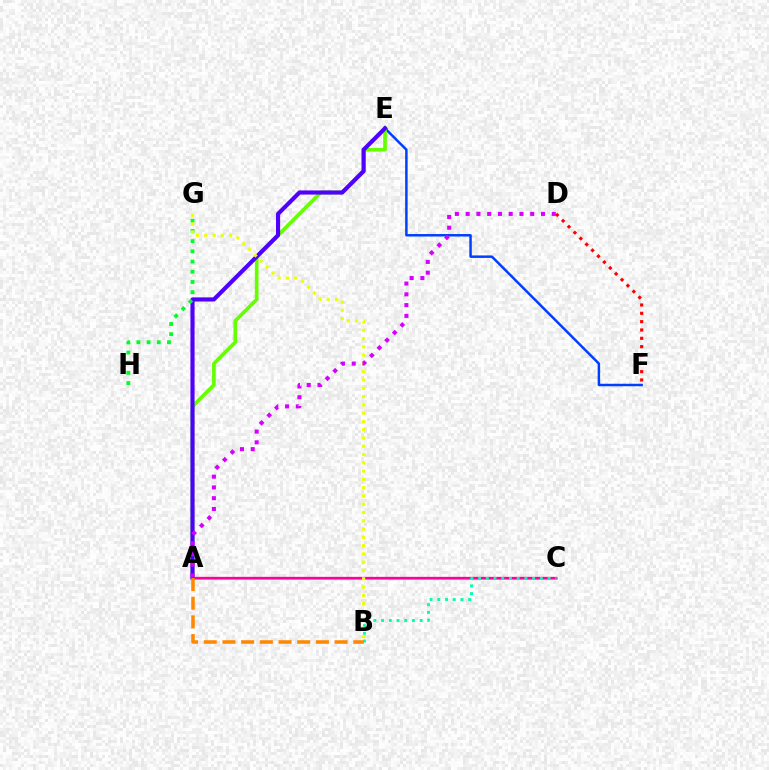{('A', 'C'): [{'color': '#00c7ff', 'line_style': 'solid', 'thickness': 1.82}, {'color': '#ff00a0', 'line_style': 'solid', 'thickness': 1.66}], ('E', 'F'): [{'color': '#003fff', 'line_style': 'solid', 'thickness': 1.79}], ('A', 'E'): [{'color': '#66ff00', 'line_style': 'solid', 'thickness': 2.65}, {'color': '#4f00ff', 'line_style': 'solid', 'thickness': 2.98}], ('B', 'C'): [{'color': '#00ffaf', 'line_style': 'dotted', 'thickness': 2.1}], ('A', 'B'): [{'color': '#ff8800', 'line_style': 'dashed', 'thickness': 2.54}], ('G', 'H'): [{'color': '#00ff27', 'line_style': 'dotted', 'thickness': 2.77}], ('D', 'F'): [{'color': '#ff0000', 'line_style': 'dotted', 'thickness': 2.26}], ('B', 'G'): [{'color': '#eeff00', 'line_style': 'dotted', 'thickness': 2.25}], ('A', 'D'): [{'color': '#d600ff', 'line_style': 'dotted', 'thickness': 2.92}]}